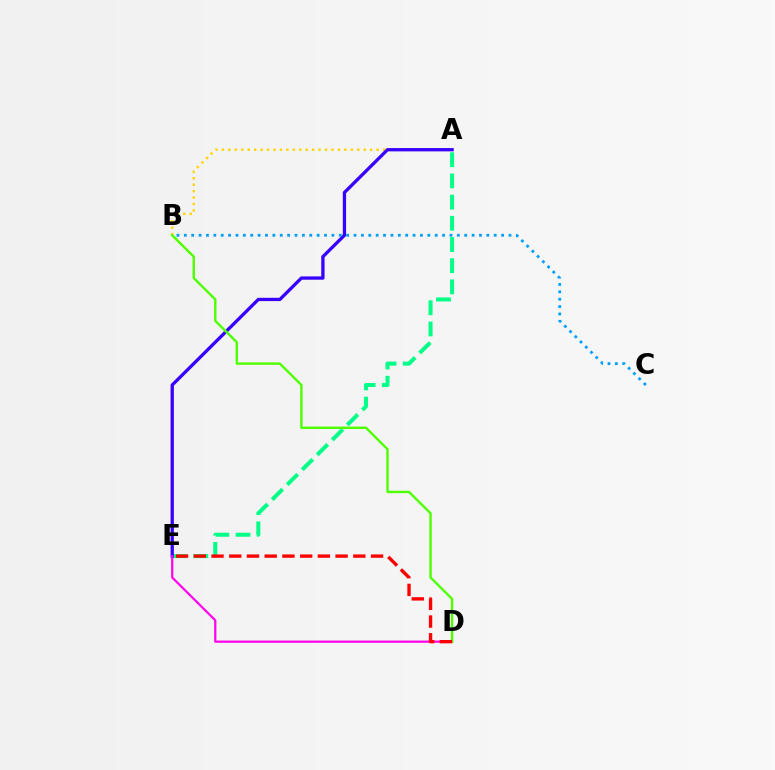{('A', 'E'): [{'color': '#00ff86', 'line_style': 'dashed', 'thickness': 2.88}, {'color': '#3700ff', 'line_style': 'solid', 'thickness': 2.37}], ('A', 'B'): [{'color': '#ffd500', 'line_style': 'dotted', 'thickness': 1.75}], ('D', 'E'): [{'color': '#ff00ed', 'line_style': 'solid', 'thickness': 1.59}, {'color': '#ff0000', 'line_style': 'dashed', 'thickness': 2.41}], ('B', 'D'): [{'color': '#4fff00', 'line_style': 'solid', 'thickness': 1.73}], ('B', 'C'): [{'color': '#009eff', 'line_style': 'dotted', 'thickness': 2.0}]}